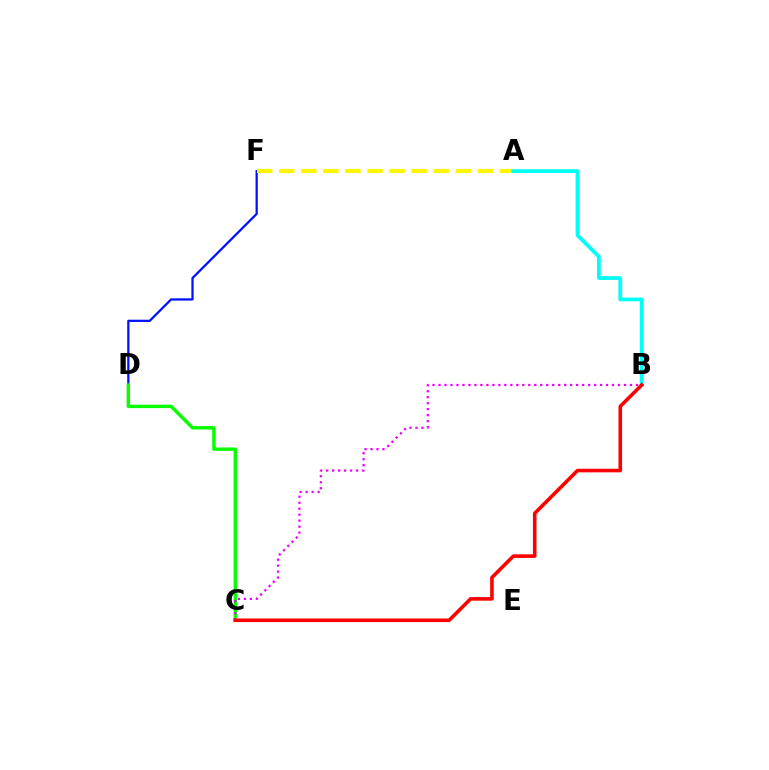{('D', 'F'): [{'color': '#0010ff', 'line_style': 'solid', 'thickness': 1.62}], ('A', 'F'): [{'color': '#fcf500', 'line_style': 'dashed', 'thickness': 3.0}], ('C', 'D'): [{'color': '#08ff00', 'line_style': 'solid', 'thickness': 2.45}], ('B', 'C'): [{'color': '#ee00ff', 'line_style': 'dotted', 'thickness': 1.63}, {'color': '#ff0000', 'line_style': 'solid', 'thickness': 2.58}], ('A', 'B'): [{'color': '#00fff6', 'line_style': 'solid', 'thickness': 2.73}]}